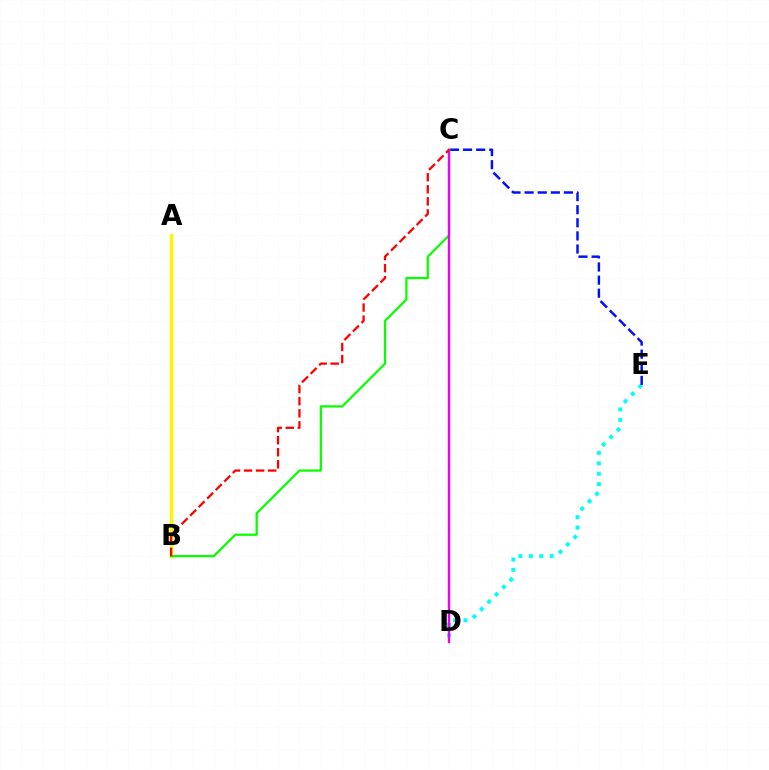{('D', 'E'): [{'color': '#00fff6', 'line_style': 'dotted', 'thickness': 2.84}], ('C', 'E'): [{'color': '#0010ff', 'line_style': 'dashed', 'thickness': 1.78}], ('A', 'B'): [{'color': '#fcf500', 'line_style': 'solid', 'thickness': 2.49}], ('B', 'C'): [{'color': '#08ff00', 'line_style': 'solid', 'thickness': 1.62}, {'color': '#ff0000', 'line_style': 'dashed', 'thickness': 1.64}], ('C', 'D'): [{'color': '#ee00ff', 'line_style': 'solid', 'thickness': 1.72}]}